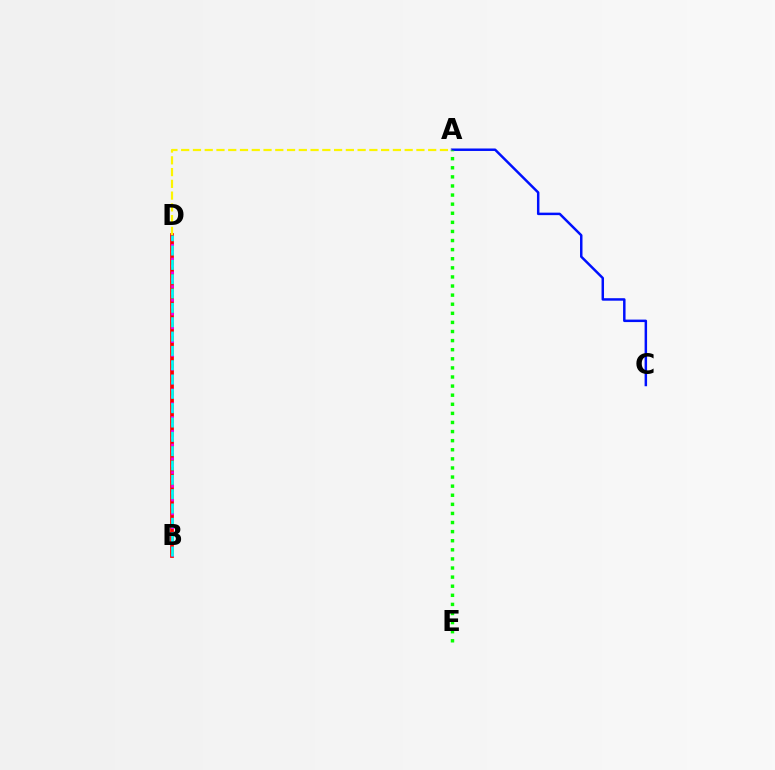{('B', 'D'): [{'color': '#ff0000', 'line_style': 'solid', 'thickness': 2.71}, {'color': '#ee00ff', 'line_style': 'dotted', 'thickness': 1.87}, {'color': '#00fff6', 'line_style': 'dashed', 'thickness': 1.95}], ('A', 'C'): [{'color': '#0010ff', 'line_style': 'solid', 'thickness': 1.79}], ('A', 'D'): [{'color': '#fcf500', 'line_style': 'dashed', 'thickness': 1.6}], ('A', 'E'): [{'color': '#08ff00', 'line_style': 'dotted', 'thickness': 2.47}]}